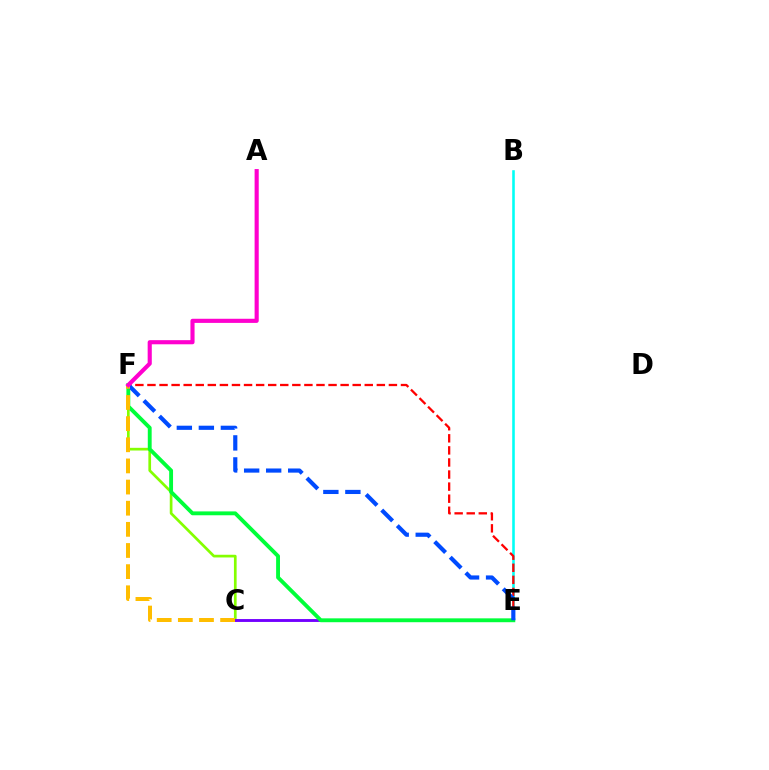{('C', 'F'): [{'color': '#84ff00', 'line_style': 'solid', 'thickness': 1.94}, {'color': '#ffbd00', 'line_style': 'dashed', 'thickness': 2.87}], ('B', 'E'): [{'color': '#00fff6', 'line_style': 'solid', 'thickness': 1.86}], ('C', 'E'): [{'color': '#7200ff', 'line_style': 'solid', 'thickness': 2.07}], ('E', 'F'): [{'color': '#ff0000', 'line_style': 'dashed', 'thickness': 1.64}, {'color': '#00ff39', 'line_style': 'solid', 'thickness': 2.78}, {'color': '#004bff', 'line_style': 'dashed', 'thickness': 2.99}], ('A', 'F'): [{'color': '#ff00cf', 'line_style': 'solid', 'thickness': 2.97}]}